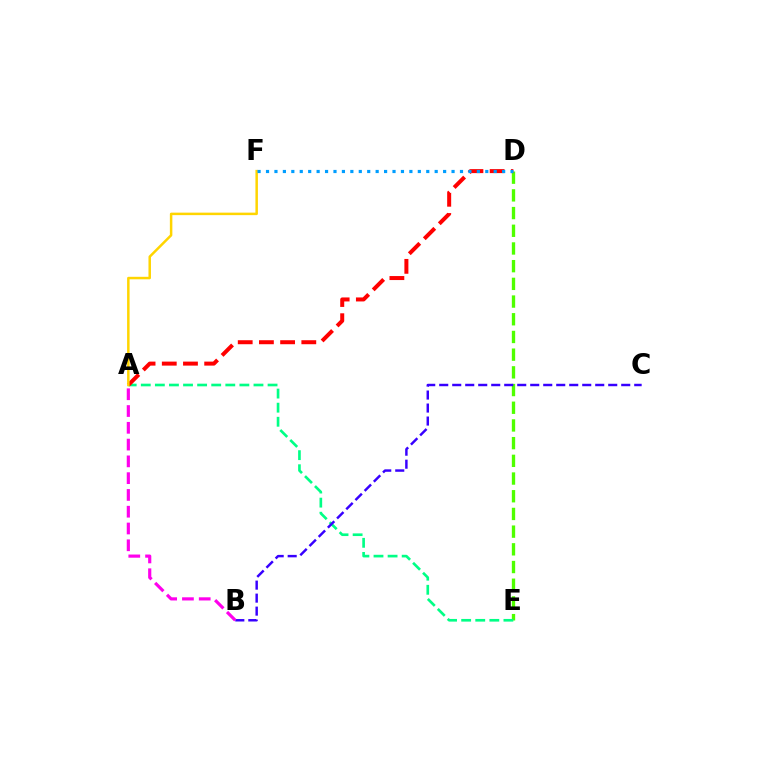{('D', 'E'): [{'color': '#4fff00', 'line_style': 'dashed', 'thickness': 2.4}], ('A', 'E'): [{'color': '#00ff86', 'line_style': 'dashed', 'thickness': 1.91}], ('A', 'D'): [{'color': '#ff0000', 'line_style': 'dashed', 'thickness': 2.88}], ('B', 'C'): [{'color': '#3700ff', 'line_style': 'dashed', 'thickness': 1.77}], ('A', 'F'): [{'color': '#ffd500', 'line_style': 'solid', 'thickness': 1.8}], ('A', 'B'): [{'color': '#ff00ed', 'line_style': 'dashed', 'thickness': 2.28}], ('D', 'F'): [{'color': '#009eff', 'line_style': 'dotted', 'thickness': 2.29}]}